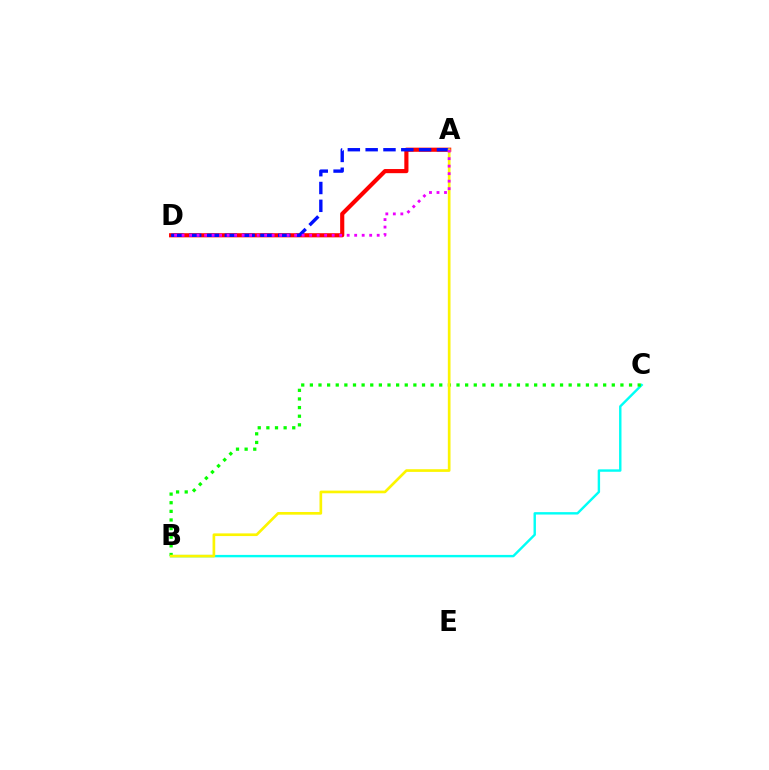{('A', 'D'): [{'color': '#ff0000', 'line_style': 'solid', 'thickness': 2.98}, {'color': '#0010ff', 'line_style': 'dashed', 'thickness': 2.42}, {'color': '#ee00ff', 'line_style': 'dotted', 'thickness': 2.04}], ('B', 'C'): [{'color': '#00fff6', 'line_style': 'solid', 'thickness': 1.74}, {'color': '#08ff00', 'line_style': 'dotted', 'thickness': 2.34}], ('A', 'B'): [{'color': '#fcf500', 'line_style': 'solid', 'thickness': 1.92}]}